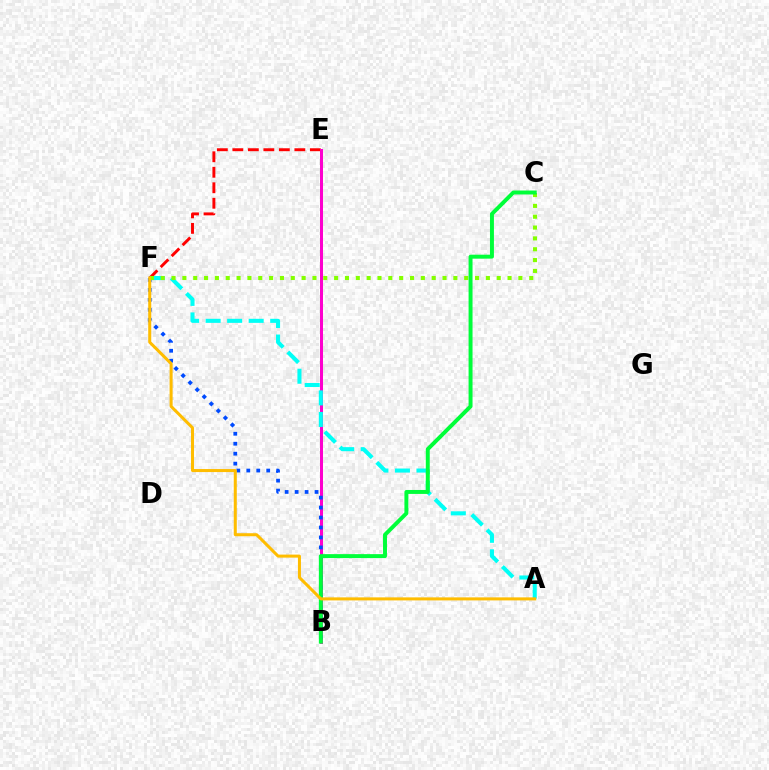{('B', 'E'): [{'color': '#7200ff', 'line_style': 'solid', 'thickness': 1.82}, {'color': '#ff00cf', 'line_style': 'solid', 'thickness': 2.14}], ('E', 'F'): [{'color': '#ff0000', 'line_style': 'dashed', 'thickness': 2.11}], ('B', 'F'): [{'color': '#004bff', 'line_style': 'dotted', 'thickness': 2.71}], ('A', 'F'): [{'color': '#00fff6', 'line_style': 'dashed', 'thickness': 2.93}, {'color': '#ffbd00', 'line_style': 'solid', 'thickness': 2.18}], ('C', 'F'): [{'color': '#84ff00', 'line_style': 'dotted', 'thickness': 2.94}], ('B', 'C'): [{'color': '#00ff39', 'line_style': 'solid', 'thickness': 2.84}]}